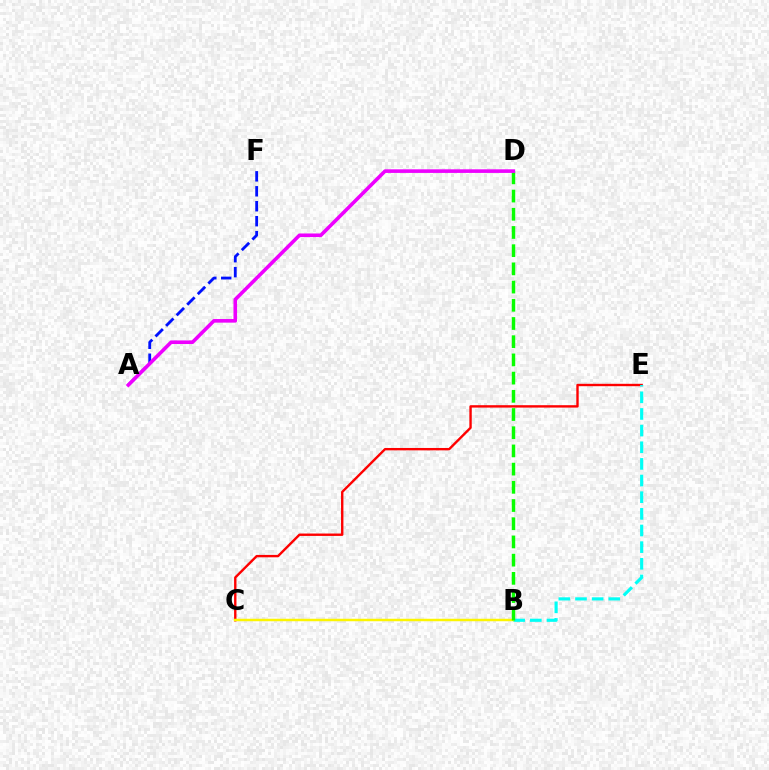{('A', 'F'): [{'color': '#0010ff', 'line_style': 'dashed', 'thickness': 2.03}], ('C', 'E'): [{'color': '#ff0000', 'line_style': 'solid', 'thickness': 1.72}], ('B', 'E'): [{'color': '#00fff6', 'line_style': 'dashed', 'thickness': 2.26}], ('B', 'C'): [{'color': '#fcf500', 'line_style': 'solid', 'thickness': 1.78}], ('B', 'D'): [{'color': '#08ff00', 'line_style': 'dashed', 'thickness': 2.47}], ('A', 'D'): [{'color': '#ee00ff', 'line_style': 'solid', 'thickness': 2.6}]}